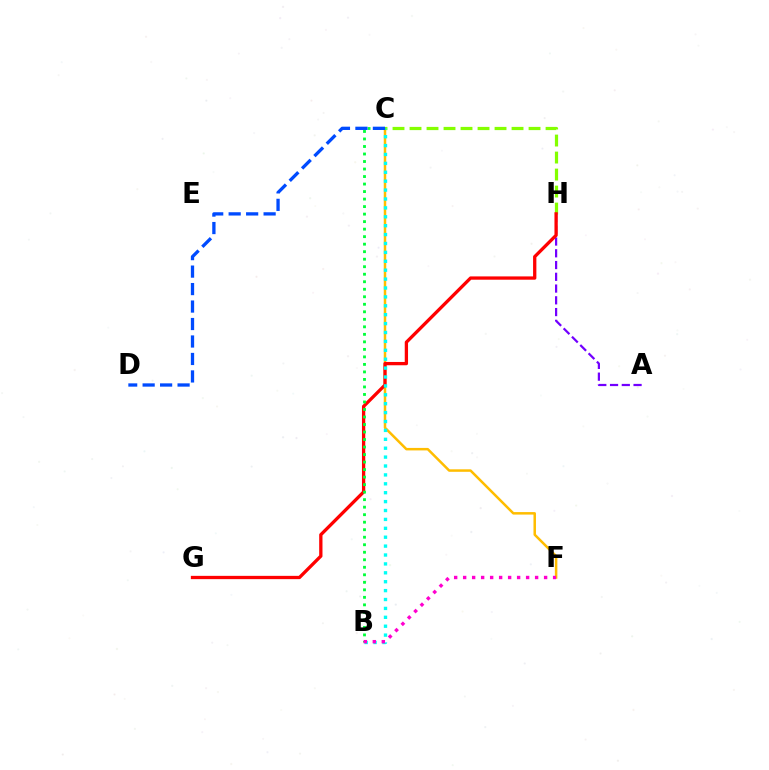{('A', 'H'): [{'color': '#7200ff', 'line_style': 'dashed', 'thickness': 1.6}], ('C', 'F'): [{'color': '#ffbd00', 'line_style': 'solid', 'thickness': 1.8}], ('C', 'H'): [{'color': '#84ff00', 'line_style': 'dashed', 'thickness': 2.31}], ('G', 'H'): [{'color': '#ff0000', 'line_style': 'solid', 'thickness': 2.37}], ('B', 'C'): [{'color': '#00fff6', 'line_style': 'dotted', 'thickness': 2.42}, {'color': '#00ff39', 'line_style': 'dotted', 'thickness': 2.04}], ('B', 'F'): [{'color': '#ff00cf', 'line_style': 'dotted', 'thickness': 2.44}], ('C', 'D'): [{'color': '#004bff', 'line_style': 'dashed', 'thickness': 2.37}]}